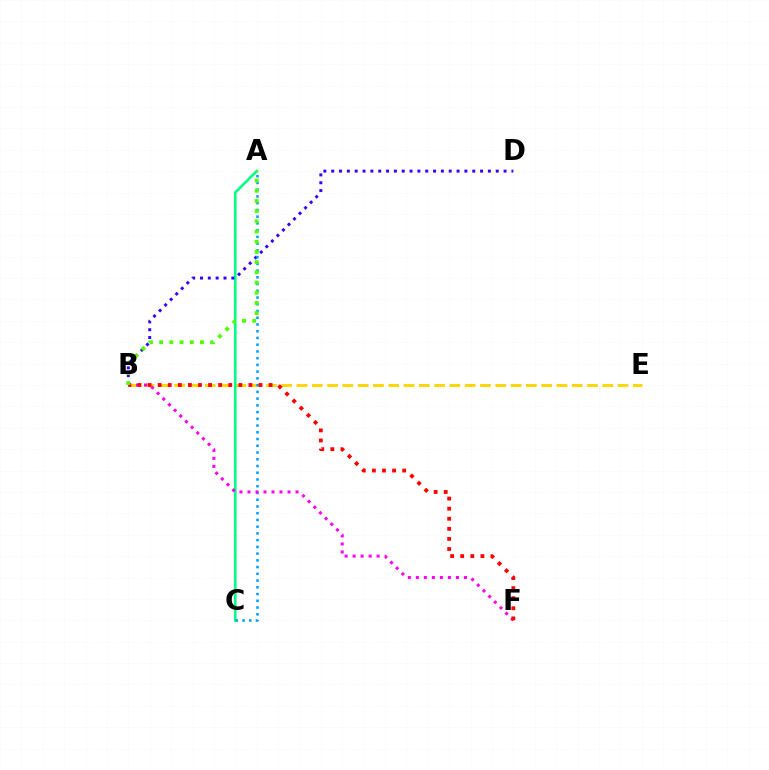{('B', 'E'): [{'color': '#ffd500', 'line_style': 'dashed', 'thickness': 2.08}], ('A', 'C'): [{'color': '#00ff86', 'line_style': 'solid', 'thickness': 1.9}, {'color': '#009eff', 'line_style': 'dotted', 'thickness': 1.83}], ('B', 'D'): [{'color': '#3700ff', 'line_style': 'dotted', 'thickness': 2.13}], ('B', 'F'): [{'color': '#ff00ed', 'line_style': 'dotted', 'thickness': 2.18}, {'color': '#ff0000', 'line_style': 'dotted', 'thickness': 2.74}], ('A', 'B'): [{'color': '#4fff00', 'line_style': 'dotted', 'thickness': 2.77}]}